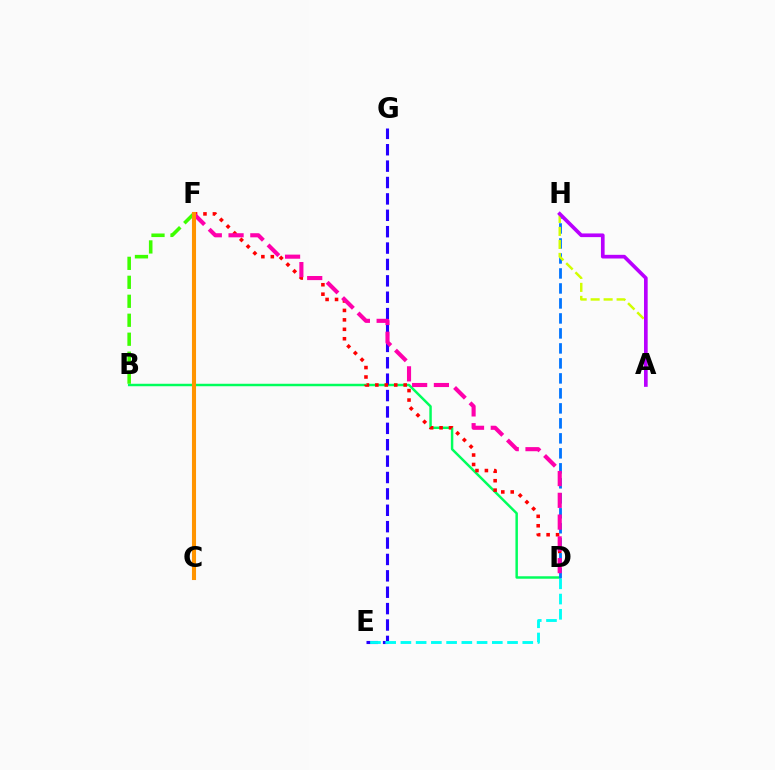{('B', 'D'): [{'color': '#00ff5c', 'line_style': 'solid', 'thickness': 1.77}], ('E', 'G'): [{'color': '#2500ff', 'line_style': 'dashed', 'thickness': 2.23}], ('D', 'F'): [{'color': '#ff0000', 'line_style': 'dotted', 'thickness': 2.57}, {'color': '#ff00ac', 'line_style': 'dashed', 'thickness': 2.96}], ('D', 'H'): [{'color': '#0074ff', 'line_style': 'dashed', 'thickness': 2.04}], ('A', 'H'): [{'color': '#d1ff00', 'line_style': 'dashed', 'thickness': 1.76}, {'color': '#b900ff', 'line_style': 'solid', 'thickness': 2.65}], ('B', 'F'): [{'color': '#3dff00', 'line_style': 'dashed', 'thickness': 2.58}], ('C', 'F'): [{'color': '#ff9400', 'line_style': 'solid', 'thickness': 2.94}], ('D', 'E'): [{'color': '#00fff6', 'line_style': 'dashed', 'thickness': 2.07}]}